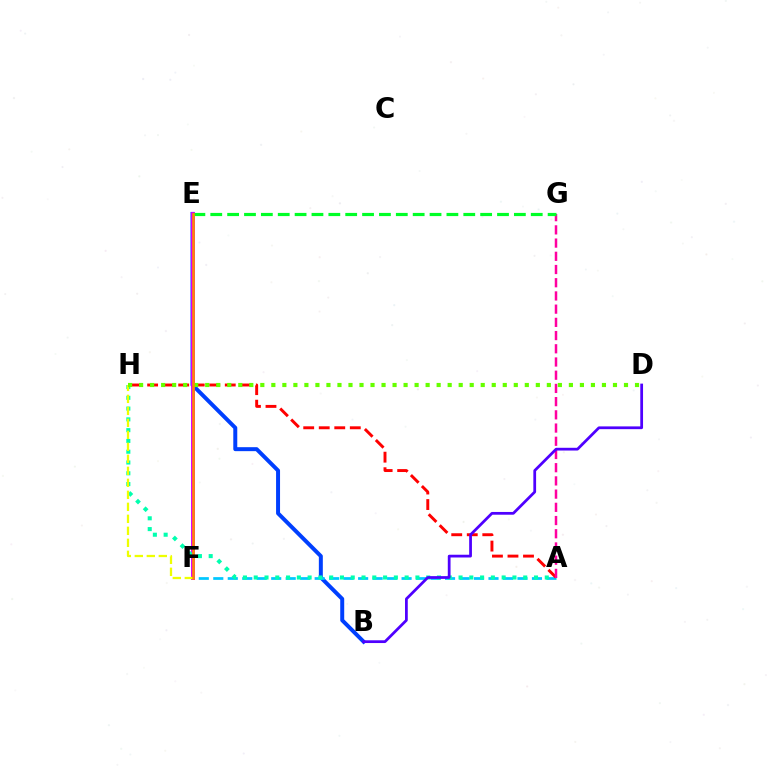{('B', 'E'): [{'color': '#003fff', 'line_style': 'solid', 'thickness': 2.86}], ('A', 'F'): [{'color': '#00c7ff', 'line_style': 'dashed', 'thickness': 1.97}], ('E', 'F'): [{'color': '#d600ff', 'line_style': 'solid', 'thickness': 2.82}, {'color': '#ff8800', 'line_style': 'solid', 'thickness': 1.86}], ('A', 'H'): [{'color': '#00ffaf', 'line_style': 'dotted', 'thickness': 2.93}, {'color': '#ff0000', 'line_style': 'dashed', 'thickness': 2.11}], ('F', 'H'): [{'color': '#eeff00', 'line_style': 'dashed', 'thickness': 1.63}], ('A', 'G'): [{'color': '#ff00a0', 'line_style': 'dashed', 'thickness': 1.79}], ('D', 'H'): [{'color': '#66ff00', 'line_style': 'dotted', 'thickness': 2.99}], ('E', 'G'): [{'color': '#00ff27', 'line_style': 'dashed', 'thickness': 2.29}], ('B', 'D'): [{'color': '#4f00ff', 'line_style': 'solid', 'thickness': 1.98}]}